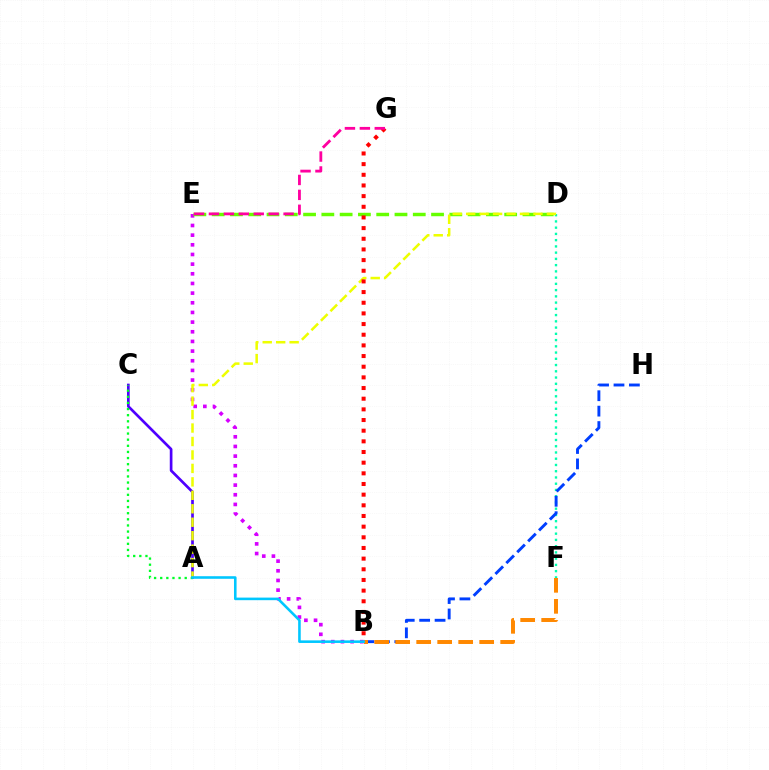{('B', 'E'): [{'color': '#d600ff', 'line_style': 'dotted', 'thickness': 2.63}], ('A', 'C'): [{'color': '#4f00ff', 'line_style': 'solid', 'thickness': 1.93}, {'color': '#00ff27', 'line_style': 'dotted', 'thickness': 1.66}], ('D', 'F'): [{'color': '#00ffaf', 'line_style': 'dotted', 'thickness': 1.7}], ('D', 'E'): [{'color': '#66ff00', 'line_style': 'dashed', 'thickness': 2.48}], ('A', 'D'): [{'color': '#eeff00', 'line_style': 'dashed', 'thickness': 1.83}], ('B', 'H'): [{'color': '#003fff', 'line_style': 'dashed', 'thickness': 2.09}], ('B', 'F'): [{'color': '#ff8800', 'line_style': 'dashed', 'thickness': 2.85}], ('B', 'G'): [{'color': '#ff0000', 'line_style': 'dotted', 'thickness': 2.9}], ('E', 'G'): [{'color': '#ff00a0', 'line_style': 'dashed', 'thickness': 2.03}], ('A', 'B'): [{'color': '#00c7ff', 'line_style': 'solid', 'thickness': 1.86}]}